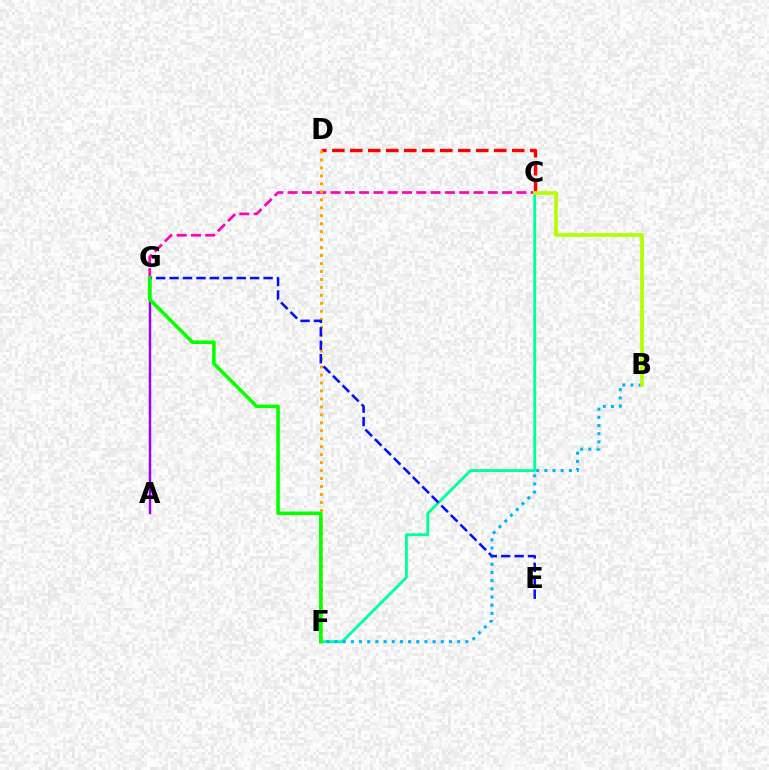{('C', 'D'): [{'color': '#ff0000', 'line_style': 'dashed', 'thickness': 2.44}], ('C', 'F'): [{'color': '#00ff9d', 'line_style': 'solid', 'thickness': 2.05}], ('C', 'G'): [{'color': '#ff00bd', 'line_style': 'dashed', 'thickness': 1.94}], ('D', 'F'): [{'color': '#ffa500', 'line_style': 'dotted', 'thickness': 2.16}], ('B', 'F'): [{'color': '#00b5ff', 'line_style': 'dotted', 'thickness': 2.22}], ('A', 'G'): [{'color': '#9b00ff', 'line_style': 'solid', 'thickness': 1.77}], ('E', 'G'): [{'color': '#0010ff', 'line_style': 'dashed', 'thickness': 1.82}], ('F', 'G'): [{'color': '#08ff00', 'line_style': 'solid', 'thickness': 2.58}], ('B', 'C'): [{'color': '#b3ff00', 'line_style': 'solid', 'thickness': 2.67}]}